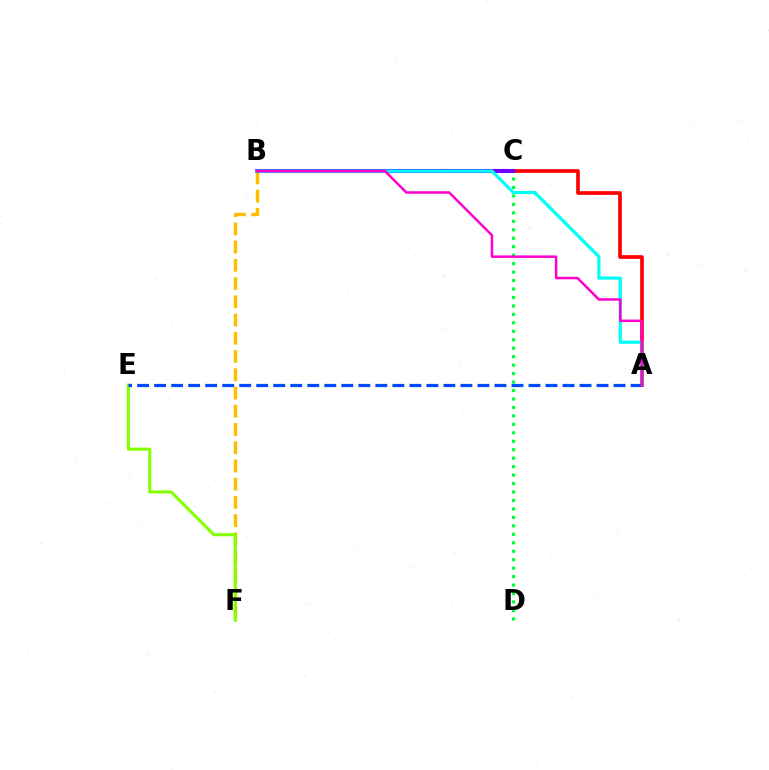{('B', 'F'): [{'color': '#ffbd00', 'line_style': 'dashed', 'thickness': 2.48}], ('E', 'F'): [{'color': '#84ff00', 'line_style': 'solid', 'thickness': 2.23}], ('C', 'D'): [{'color': '#00ff39', 'line_style': 'dotted', 'thickness': 2.3}], ('A', 'C'): [{'color': '#ff0000', 'line_style': 'solid', 'thickness': 2.65}], ('B', 'C'): [{'color': '#7200ff', 'line_style': 'solid', 'thickness': 2.93}], ('A', 'B'): [{'color': '#00fff6', 'line_style': 'solid', 'thickness': 2.31}, {'color': '#ff00cf', 'line_style': 'solid', 'thickness': 1.8}], ('A', 'E'): [{'color': '#004bff', 'line_style': 'dashed', 'thickness': 2.31}]}